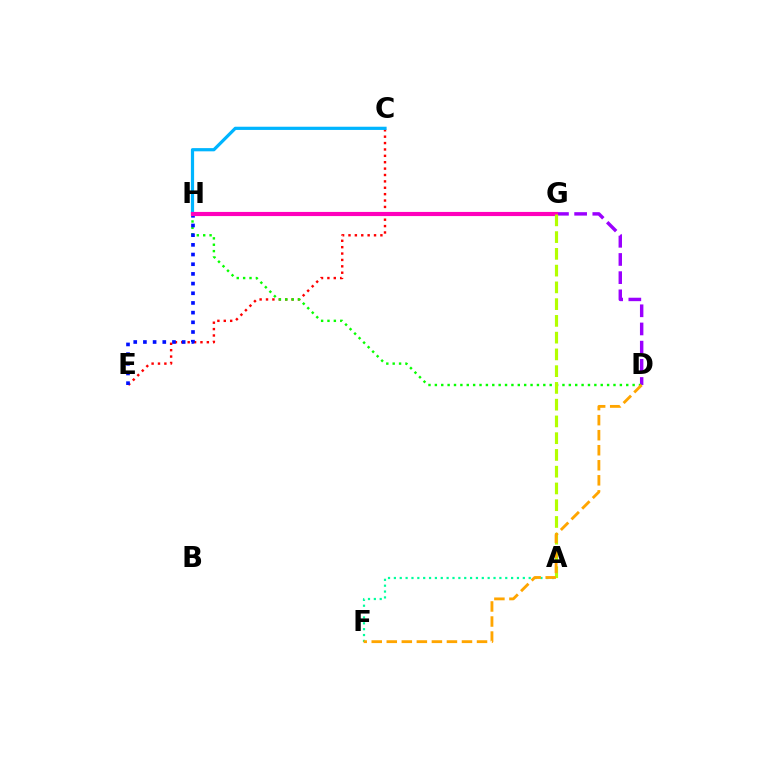{('C', 'E'): [{'color': '#ff0000', 'line_style': 'dotted', 'thickness': 1.74}], ('D', 'G'): [{'color': '#9b00ff', 'line_style': 'dashed', 'thickness': 2.47}], ('D', 'H'): [{'color': '#08ff00', 'line_style': 'dotted', 'thickness': 1.73}], ('E', 'H'): [{'color': '#0010ff', 'line_style': 'dotted', 'thickness': 2.63}], ('C', 'H'): [{'color': '#00b5ff', 'line_style': 'solid', 'thickness': 2.31}], ('G', 'H'): [{'color': '#ff00bd', 'line_style': 'solid', 'thickness': 2.98}], ('A', 'F'): [{'color': '#00ff9d', 'line_style': 'dotted', 'thickness': 1.59}], ('A', 'G'): [{'color': '#b3ff00', 'line_style': 'dashed', 'thickness': 2.28}], ('D', 'F'): [{'color': '#ffa500', 'line_style': 'dashed', 'thickness': 2.04}]}